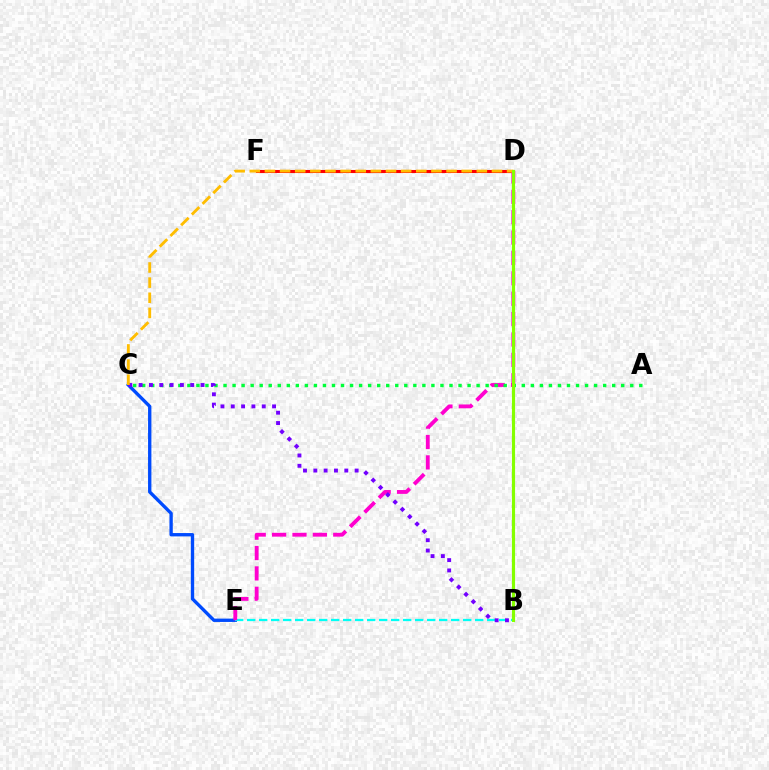{('C', 'E'): [{'color': '#004bff', 'line_style': 'solid', 'thickness': 2.41}], ('B', 'E'): [{'color': '#00fff6', 'line_style': 'dashed', 'thickness': 1.63}], ('D', 'F'): [{'color': '#ff0000', 'line_style': 'solid', 'thickness': 2.2}], ('D', 'E'): [{'color': '#ff00cf', 'line_style': 'dashed', 'thickness': 2.77}], ('A', 'C'): [{'color': '#00ff39', 'line_style': 'dotted', 'thickness': 2.46}], ('B', 'C'): [{'color': '#7200ff', 'line_style': 'dotted', 'thickness': 2.8}], ('C', 'D'): [{'color': '#ffbd00', 'line_style': 'dashed', 'thickness': 2.06}], ('B', 'D'): [{'color': '#84ff00', 'line_style': 'solid', 'thickness': 2.26}]}